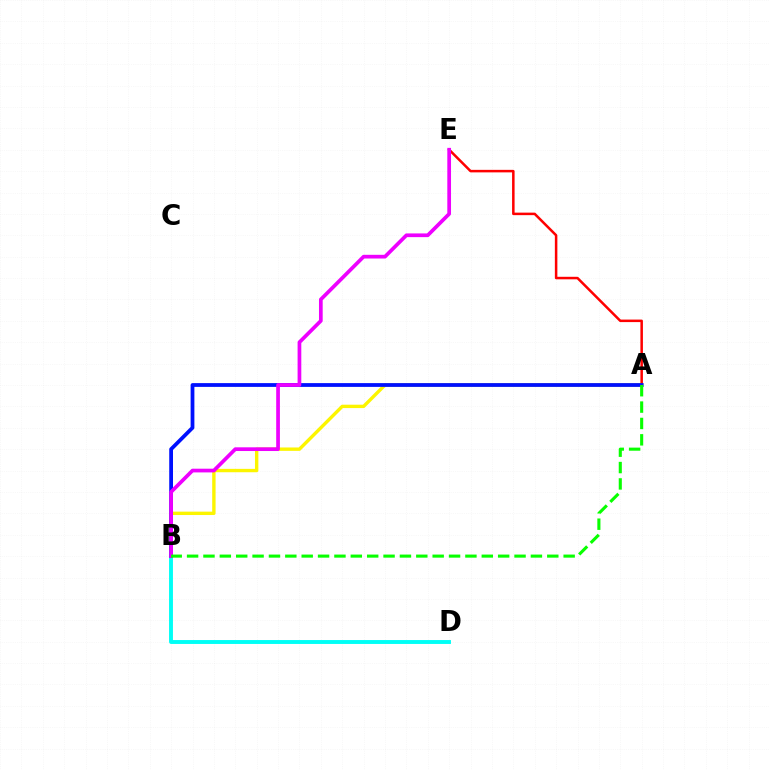{('A', 'B'): [{'color': '#fcf500', 'line_style': 'solid', 'thickness': 2.43}, {'color': '#0010ff', 'line_style': 'solid', 'thickness': 2.72}, {'color': '#08ff00', 'line_style': 'dashed', 'thickness': 2.22}], ('B', 'D'): [{'color': '#00fff6', 'line_style': 'solid', 'thickness': 2.81}], ('A', 'E'): [{'color': '#ff0000', 'line_style': 'solid', 'thickness': 1.81}], ('B', 'E'): [{'color': '#ee00ff', 'line_style': 'solid', 'thickness': 2.67}]}